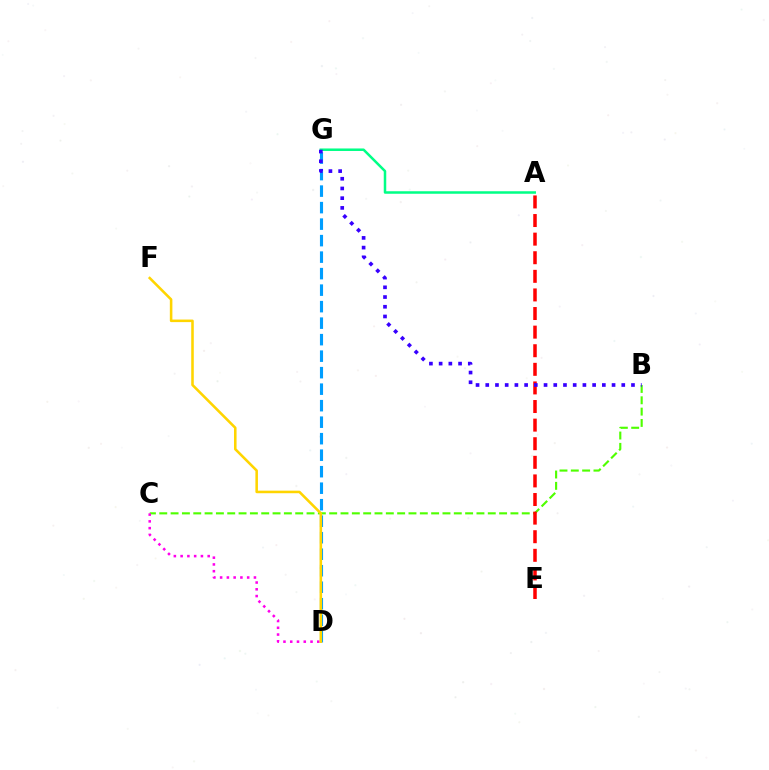{('B', 'C'): [{'color': '#4fff00', 'line_style': 'dashed', 'thickness': 1.54}], ('D', 'G'): [{'color': '#009eff', 'line_style': 'dashed', 'thickness': 2.24}], ('C', 'D'): [{'color': '#ff00ed', 'line_style': 'dotted', 'thickness': 1.84}], ('D', 'F'): [{'color': '#ffd500', 'line_style': 'solid', 'thickness': 1.84}], ('A', 'E'): [{'color': '#ff0000', 'line_style': 'dashed', 'thickness': 2.53}], ('A', 'G'): [{'color': '#00ff86', 'line_style': 'solid', 'thickness': 1.81}], ('B', 'G'): [{'color': '#3700ff', 'line_style': 'dotted', 'thickness': 2.64}]}